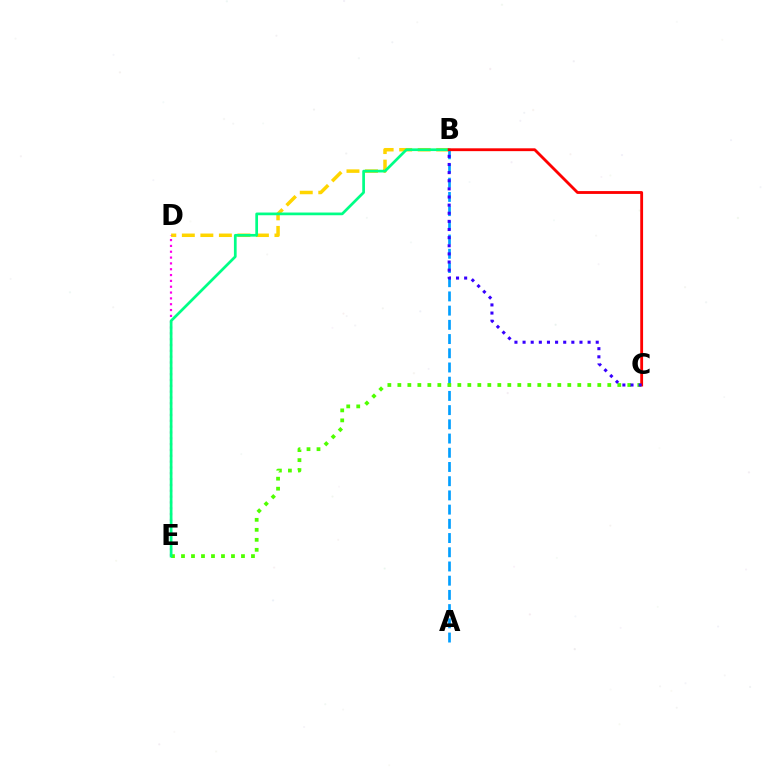{('B', 'D'): [{'color': '#ffd500', 'line_style': 'dashed', 'thickness': 2.52}], ('D', 'E'): [{'color': '#ff00ed', 'line_style': 'dotted', 'thickness': 1.58}], ('A', 'B'): [{'color': '#009eff', 'line_style': 'dashed', 'thickness': 1.93}], ('C', 'E'): [{'color': '#4fff00', 'line_style': 'dotted', 'thickness': 2.72}], ('B', 'E'): [{'color': '#00ff86', 'line_style': 'solid', 'thickness': 1.96}], ('B', 'C'): [{'color': '#ff0000', 'line_style': 'solid', 'thickness': 2.04}, {'color': '#3700ff', 'line_style': 'dotted', 'thickness': 2.21}]}